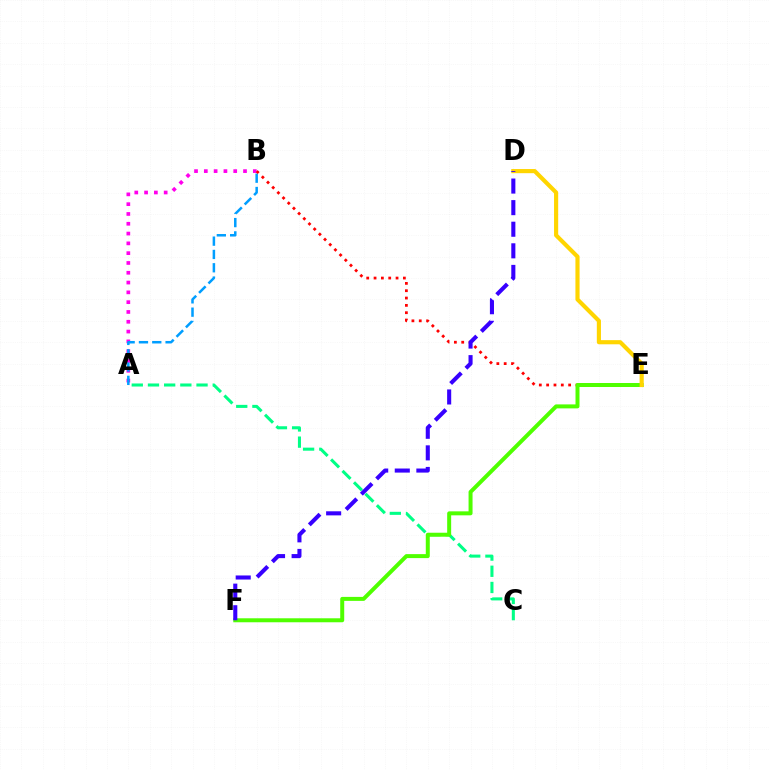{('A', 'C'): [{'color': '#00ff86', 'line_style': 'dashed', 'thickness': 2.2}], ('A', 'B'): [{'color': '#ff00ed', 'line_style': 'dotted', 'thickness': 2.66}, {'color': '#009eff', 'line_style': 'dashed', 'thickness': 1.81}], ('B', 'E'): [{'color': '#ff0000', 'line_style': 'dotted', 'thickness': 1.99}], ('E', 'F'): [{'color': '#4fff00', 'line_style': 'solid', 'thickness': 2.87}], ('D', 'E'): [{'color': '#ffd500', 'line_style': 'solid', 'thickness': 2.98}], ('D', 'F'): [{'color': '#3700ff', 'line_style': 'dashed', 'thickness': 2.93}]}